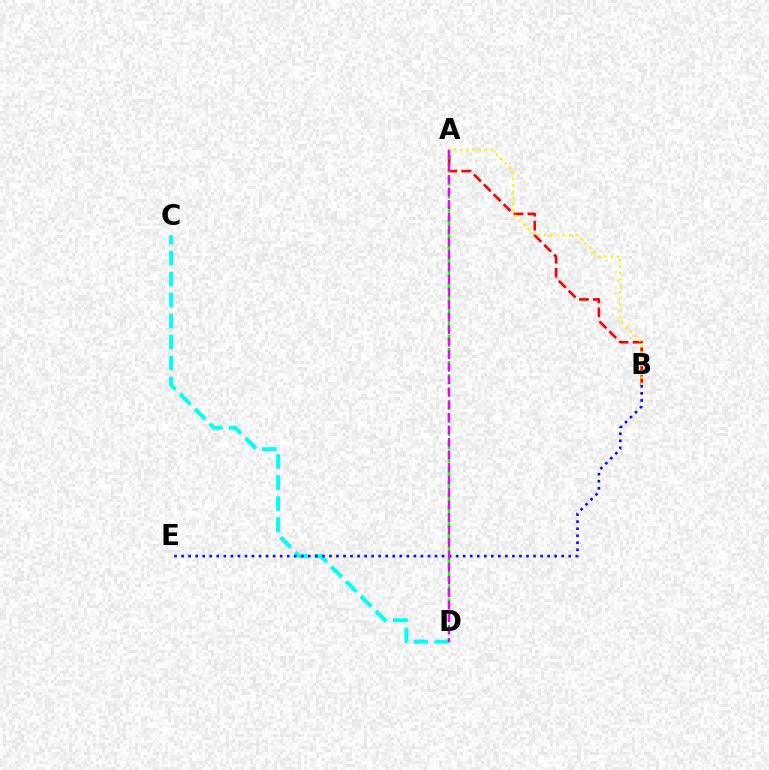{('C', 'D'): [{'color': '#00fff6', 'line_style': 'dashed', 'thickness': 2.85}], ('B', 'E'): [{'color': '#0010ff', 'line_style': 'dotted', 'thickness': 1.91}], ('A', 'B'): [{'color': '#ff0000', 'line_style': 'dashed', 'thickness': 1.9}, {'color': '#fcf500', 'line_style': 'dotted', 'thickness': 1.71}], ('A', 'D'): [{'color': '#08ff00', 'line_style': 'dashed', 'thickness': 1.79}, {'color': '#ee00ff', 'line_style': 'dashed', 'thickness': 1.7}]}